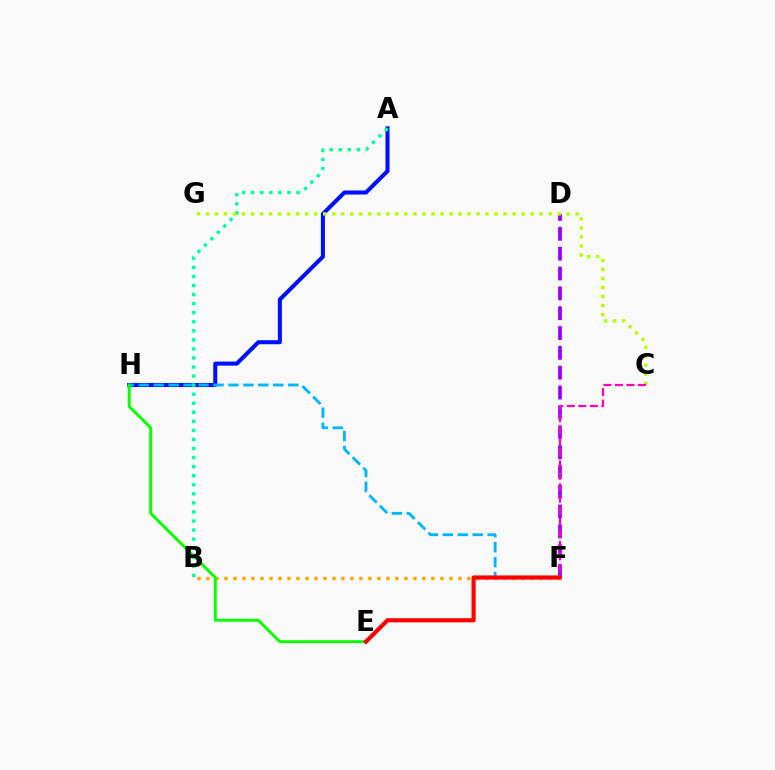{('B', 'F'): [{'color': '#ffa500', 'line_style': 'dotted', 'thickness': 2.44}], ('A', 'H'): [{'color': '#0010ff', 'line_style': 'solid', 'thickness': 2.92}], ('F', 'H'): [{'color': '#00b5ff', 'line_style': 'dashed', 'thickness': 2.03}], ('A', 'B'): [{'color': '#00ff9d', 'line_style': 'dotted', 'thickness': 2.46}], ('D', 'F'): [{'color': '#9b00ff', 'line_style': 'dashed', 'thickness': 2.7}], ('C', 'G'): [{'color': '#b3ff00', 'line_style': 'dotted', 'thickness': 2.45}], ('C', 'F'): [{'color': '#ff00bd', 'line_style': 'dashed', 'thickness': 1.56}], ('E', 'H'): [{'color': '#08ff00', 'line_style': 'solid', 'thickness': 2.11}], ('E', 'F'): [{'color': '#ff0000', 'line_style': 'solid', 'thickness': 2.98}]}